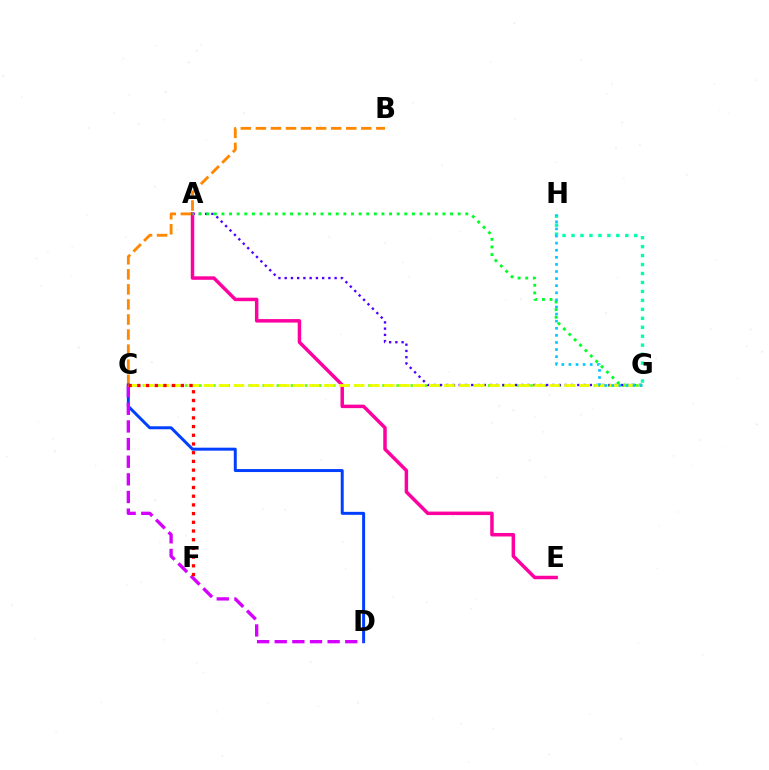{('C', 'G'): [{'color': '#66ff00', 'line_style': 'dotted', 'thickness': 1.91}, {'color': '#eeff00', 'line_style': 'dashed', 'thickness': 2.04}], ('A', 'G'): [{'color': '#4f00ff', 'line_style': 'dotted', 'thickness': 1.7}, {'color': '#00ff27', 'line_style': 'dotted', 'thickness': 2.07}], ('A', 'E'): [{'color': '#ff00a0', 'line_style': 'solid', 'thickness': 2.51}], ('B', 'C'): [{'color': '#ff8800', 'line_style': 'dashed', 'thickness': 2.05}], ('C', 'D'): [{'color': '#003fff', 'line_style': 'solid', 'thickness': 2.14}, {'color': '#d600ff', 'line_style': 'dashed', 'thickness': 2.4}], ('G', 'H'): [{'color': '#00ffaf', 'line_style': 'dotted', 'thickness': 2.43}, {'color': '#00c7ff', 'line_style': 'dotted', 'thickness': 1.93}], ('C', 'F'): [{'color': '#ff0000', 'line_style': 'dotted', 'thickness': 2.36}]}